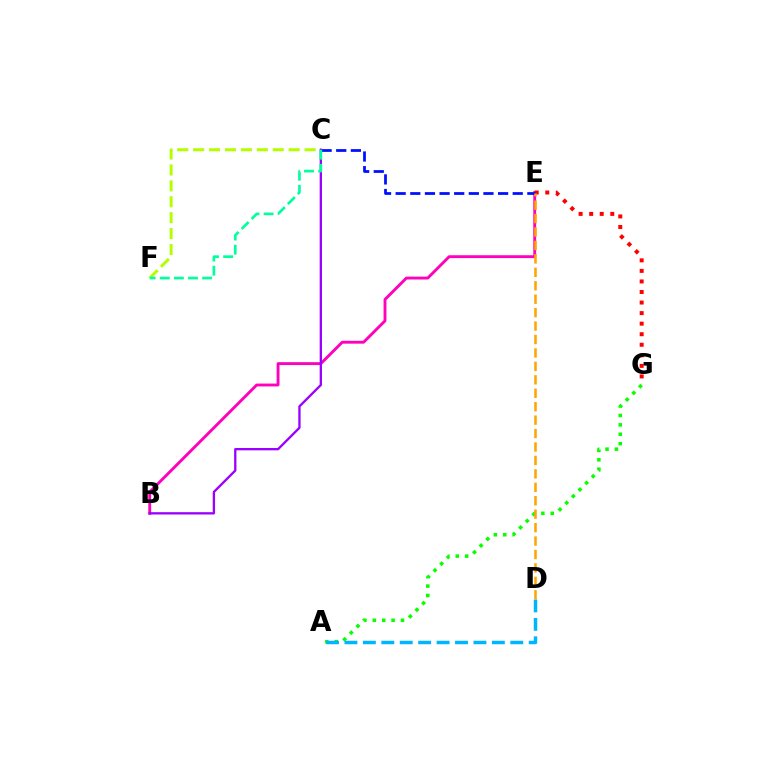{('C', 'F'): [{'color': '#b3ff00', 'line_style': 'dashed', 'thickness': 2.16}, {'color': '#00ff9d', 'line_style': 'dashed', 'thickness': 1.92}], ('B', 'E'): [{'color': '#ff00bd', 'line_style': 'solid', 'thickness': 2.07}], ('B', 'C'): [{'color': '#9b00ff', 'line_style': 'solid', 'thickness': 1.66}], ('E', 'G'): [{'color': '#ff0000', 'line_style': 'dotted', 'thickness': 2.87}], ('A', 'G'): [{'color': '#08ff00', 'line_style': 'dotted', 'thickness': 2.55}], ('A', 'D'): [{'color': '#00b5ff', 'line_style': 'dashed', 'thickness': 2.5}], ('C', 'E'): [{'color': '#0010ff', 'line_style': 'dashed', 'thickness': 1.99}], ('D', 'E'): [{'color': '#ffa500', 'line_style': 'dashed', 'thickness': 1.83}]}